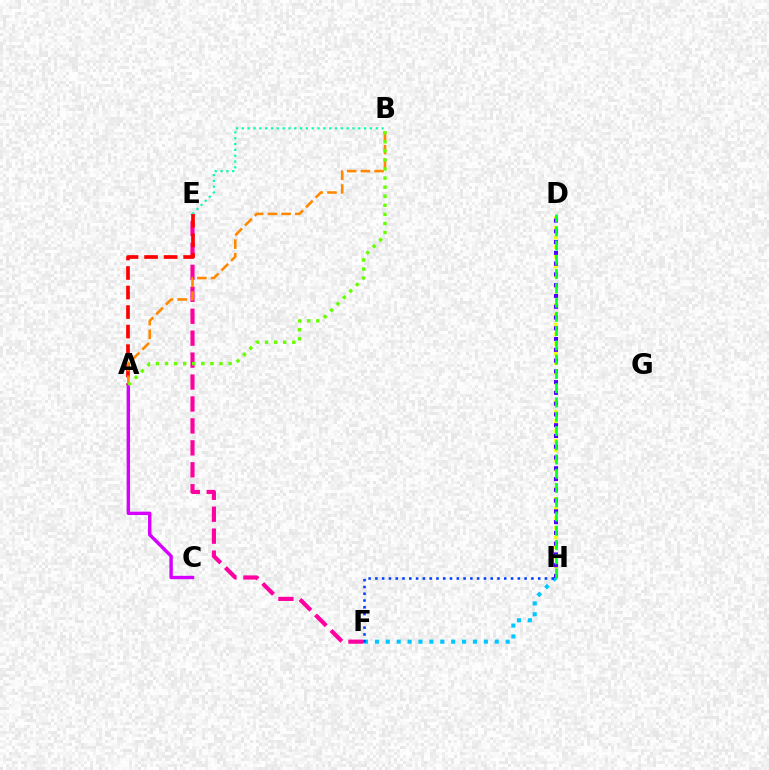{('E', 'F'): [{'color': '#ff00a0', 'line_style': 'dashed', 'thickness': 2.98}], ('D', 'H'): [{'color': '#eeff00', 'line_style': 'dotted', 'thickness': 2.63}, {'color': '#4f00ff', 'line_style': 'dotted', 'thickness': 2.93}, {'color': '#00ff27', 'line_style': 'dashed', 'thickness': 1.94}], ('F', 'H'): [{'color': '#00c7ff', 'line_style': 'dotted', 'thickness': 2.96}, {'color': '#003fff', 'line_style': 'dotted', 'thickness': 1.84}], ('A', 'E'): [{'color': '#ff0000', 'line_style': 'dashed', 'thickness': 2.65}], ('A', 'B'): [{'color': '#ff8800', 'line_style': 'dashed', 'thickness': 1.86}, {'color': '#66ff00', 'line_style': 'dotted', 'thickness': 2.47}], ('B', 'E'): [{'color': '#00ffaf', 'line_style': 'dotted', 'thickness': 1.58}], ('A', 'C'): [{'color': '#d600ff', 'line_style': 'solid', 'thickness': 2.45}]}